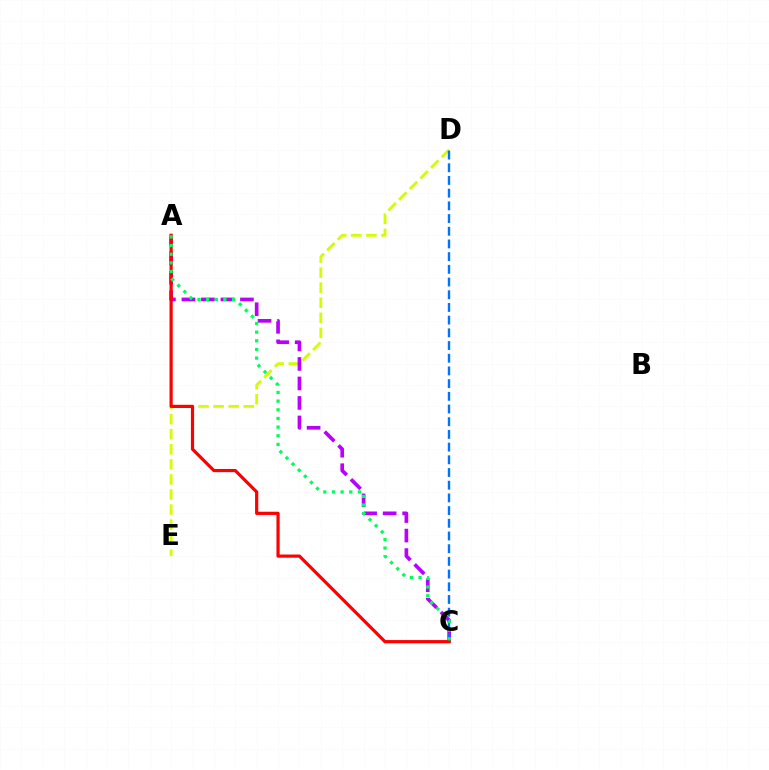{('D', 'E'): [{'color': '#d1ff00', 'line_style': 'dashed', 'thickness': 2.05}], ('A', 'C'): [{'color': '#b900ff', 'line_style': 'dashed', 'thickness': 2.65}, {'color': '#ff0000', 'line_style': 'solid', 'thickness': 2.3}, {'color': '#00ff5c', 'line_style': 'dotted', 'thickness': 2.35}], ('C', 'D'): [{'color': '#0074ff', 'line_style': 'dashed', 'thickness': 1.72}]}